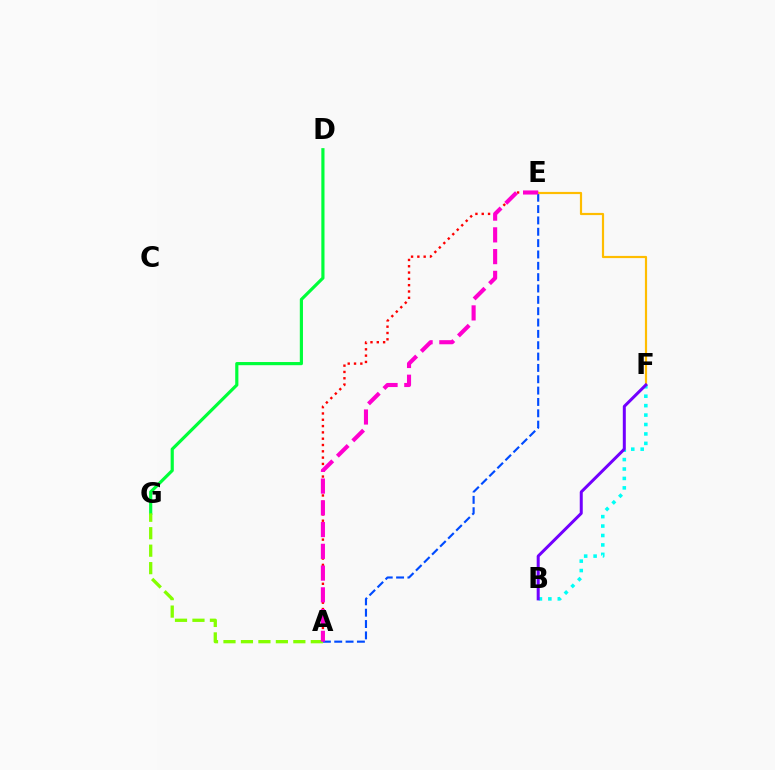{('D', 'G'): [{'color': '#00ff39', 'line_style': 'solid', 'thickness': 2.28}], ('A', 'E'): [{'color': '#ff0000', 'line_style': 'dotted', 'thickness': 1.71}, {'color': '#004bff', 'line_style': 'dashed', 'thickness': 1.54}, {'color': '#ff00cf', 'line_style': 'dashed', 'thickness': 2.95}], ('B', 'F'): [{'color': '#00fff6', 'line_style': 'dotted', 'thickness': 2.56}, {'color': '#7200ff', 'line_style': 'solid', 'thickness': 2.16}], ('A', 'G'): [{'color': '#84ff00', 'line_style': 'dashed', 'thickness': 2.37}], ('E', 'F'): [{'color': '#ffbd00', 'line_style': 'solid', 'thickness': 1.57}]}